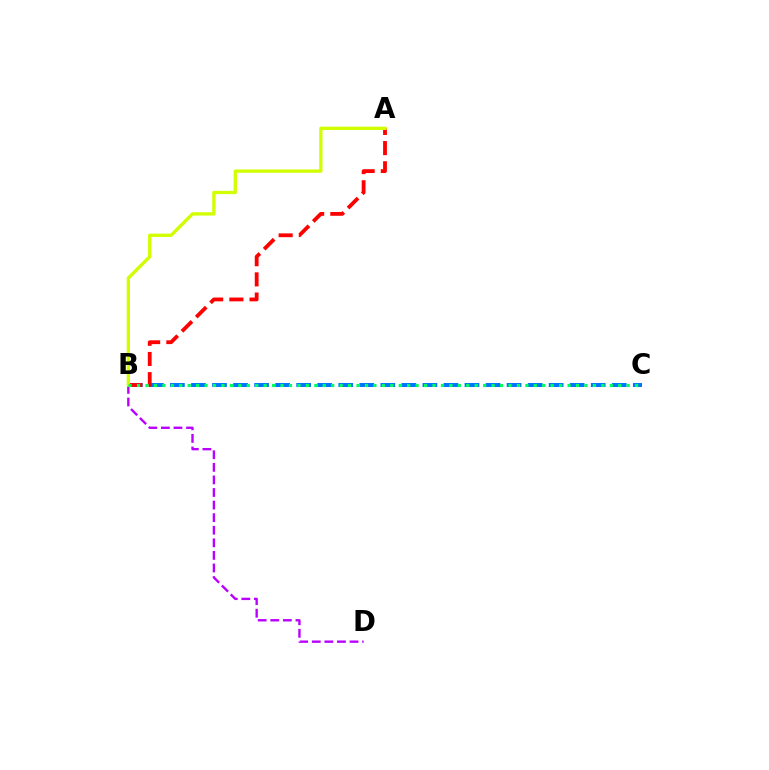{('B', 'C'): [{'color': '#0074ff', 'line_style': 'dashed', 'thickness': 2.86}, {'color': '#00ff5c', 'line_style': 'dotted', 'thickness': 2.29}], ('A', 'B'): [{'color': '#ff0000', 'line_style': 'dashed', 'thickness': 2.74}, {'color': '#d1ff00', 'line_style': 'solid', 'thickness': 2.39}], ('B', 'D'): [{'color': '#b900ff', 'line_style': 'dashed', 'thickness': 1.71}]}